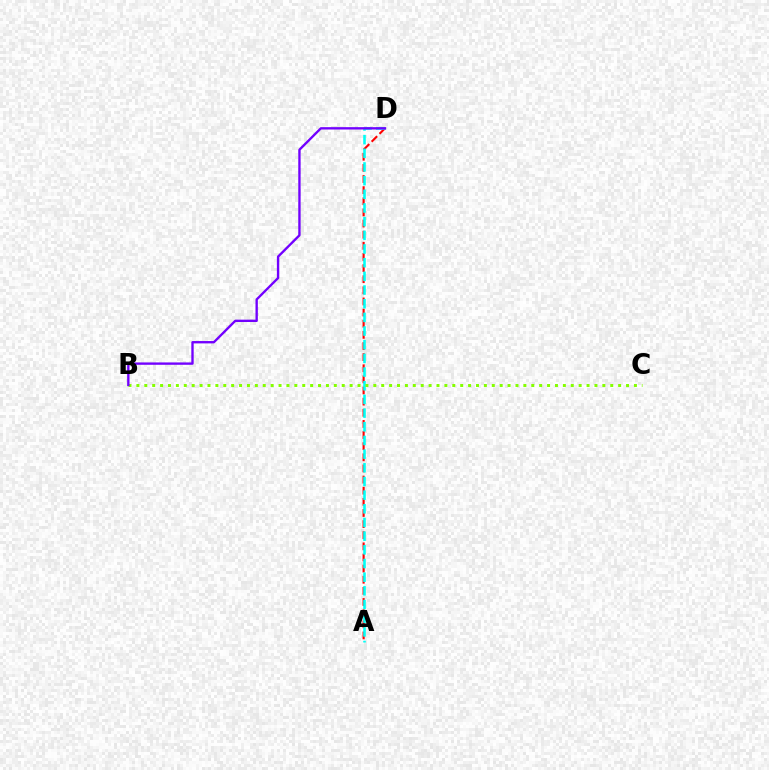{('A', 'D'): [{'color': '#ff0000', 'line_style': 'dashed', 'thickness': 1.51}, {'color': '#00fff6', 'line_style': 'dashed', 'thickness': 1.86}], ('B', 'C'): [{'color': '#84ff00', 'line_style': 'dotted', 'thickness': 2.15}], ('B', 'D'): [{'color': '#7200ff', 'line_style': 'solid', 'thickness': 1.7}]}